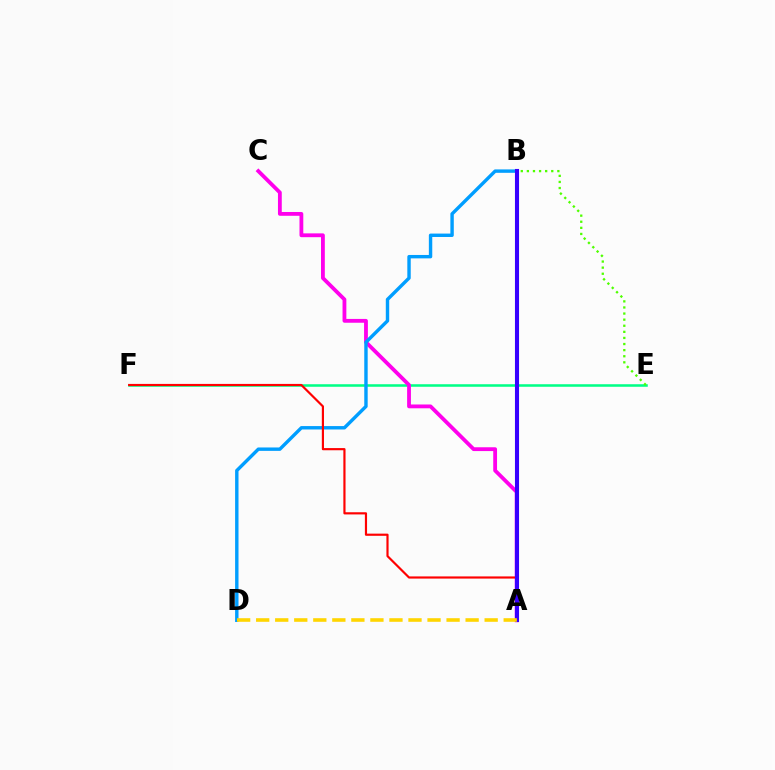{('E', 'F'): [{'color': '#00ff86', 'line_style': 'solid', 'thickness': 1.83}], ('A', 'C'): [{'color': '#ff00ed', 'line_style': 'solid', 'thickness': 2.74}], ('B', 'D'): [{'color': '#009eff', 'line_style': 'solid', 'thickness': 2.45}], ('A', 'F'): [{'color': '#ff0000', 'line_style': 'solid', 'thickness': 1.57}], ('B', 'E'): [{'color': '#4fff00', 'line_style': 'dotted', 'thickness': 1.66}], ('A', 'B'): [{'color': '#3700ff', 'line_style': 'solid', 'thickness': 2.94}], ('A', 'D'): [{'color': '#ffd500', 'line_style': 'dashed', 'thickness': 2.59}]}